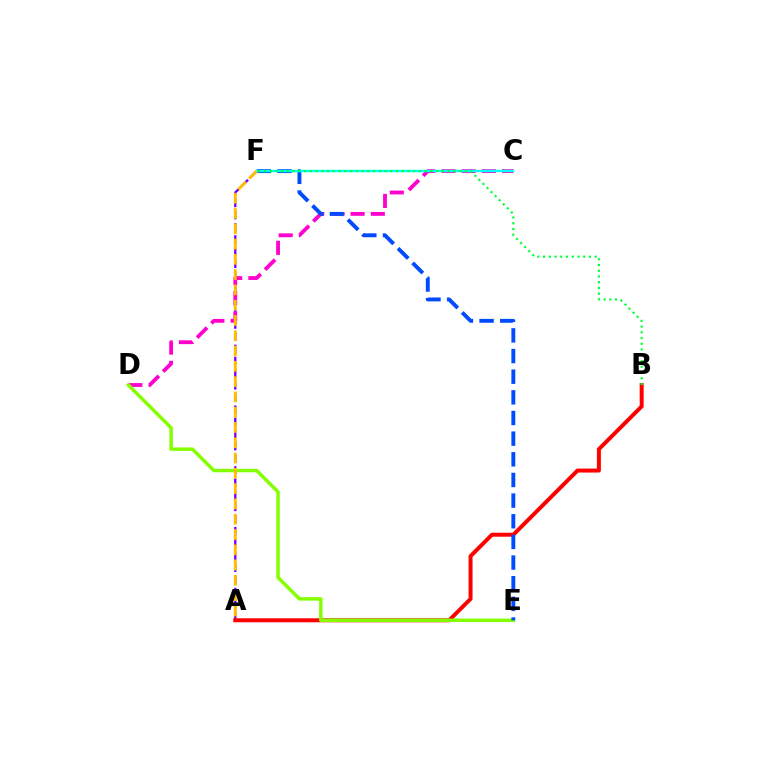{('A', 'F'): [{'color': '#7200ff', 'line_style': 'dashed', 'thickness': 1.65}, {'color': '#ffbd00', 'line_style': 'dashed', 'thickness': 2.08}], ('C', 'D'): [{'color': '#ff00cf', 'line_style': 'dashed', 'thickness': 2.74}], ('A', 'B'): [{'color': '#ff0000', 'line_style': 'solid', 'thickness': 2.86}], ('D', 'E'): [{'color': '#84ff00', 'line_style': 'solid', 'thickness': 2.5}], ('E', 'F'): [{'color': '#004bff', 'line_style': 'dashed', 'thickness': 2.81}], ('C', 'F'): [{'color': '#00fff6', 'line_style': 'solid', 'thickness': 1.74}], ('B', 'F'): [{'color': '#00ff39', 'line_style': 'dotted', 'thickness': 1.56}]}